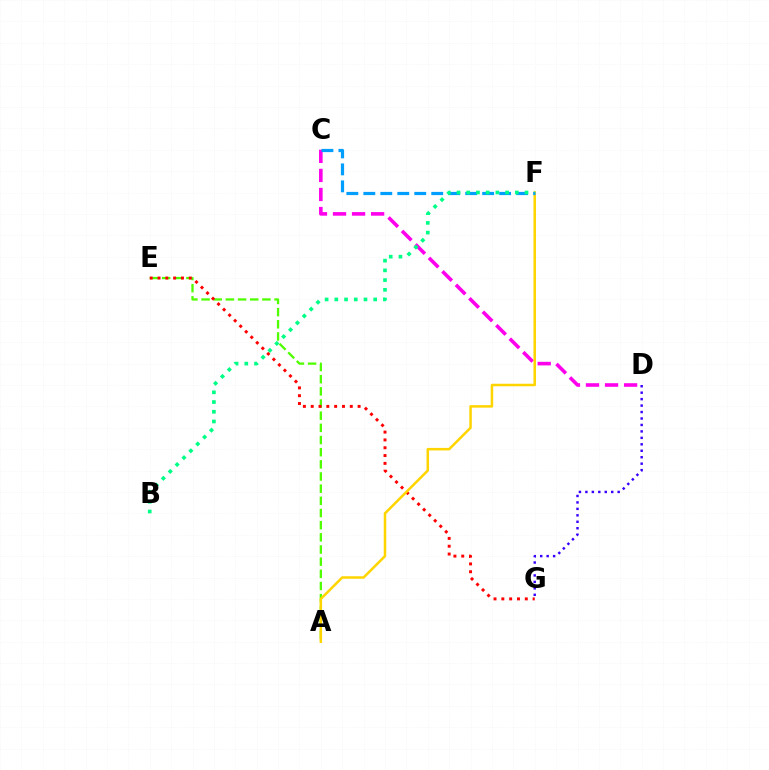{('A', 'E'): [{'color': '#4fff00', 'line_style': 'dashed', 'thickness': 1.65}], ('E', 'G'): [{'color': '#ff0000', 'line_style': 'dotted', 'thickness': 2.12}], ('C', 'D'): [{'color': '#ff00ed', 'line_style': 'dashed', 'thickness': 2.59}], ('A', 'F'): [{'color': '#ffd500', 'line_style': 'solid', 'thickness': 1.81}], ('C', 'F'): [{'color': '#009eff', 'line_style': 'dashed', 'thickness': 2.31}], ('B', 'F'): [{'color': '#00ff86', 'line_style': 'dotted', 'thickness': 2.64}], ('D', 'G'): [{'color': '#3700ff', 'line_style': 'dotted', 'thickness': 1.75}]}